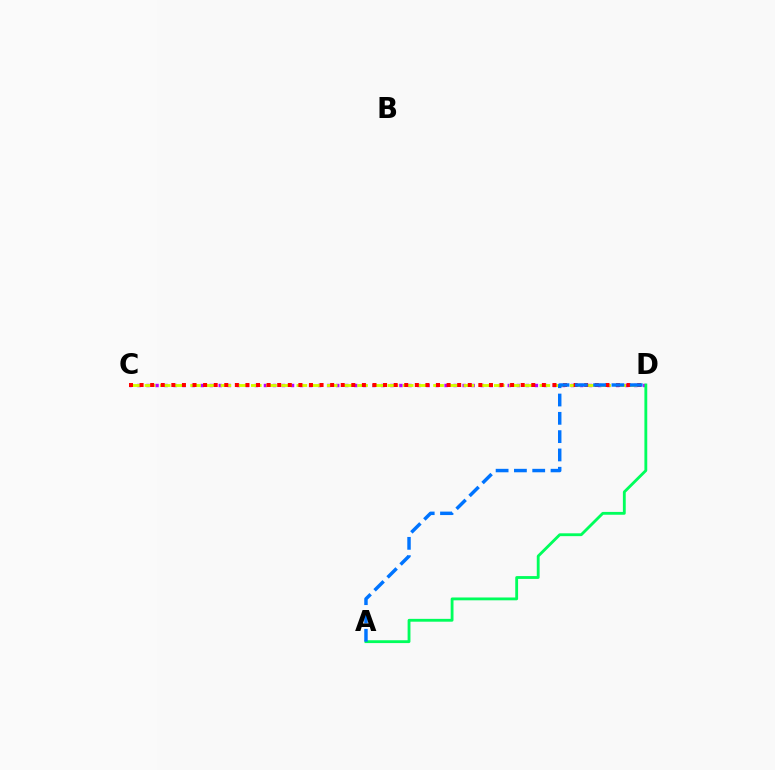{('C', 'D'): [{'color': '#b900ff', 'line_style': 'dotted', 'thickness': 2.45}, {'color': '#d1ff00', 'line_style': 'dashed', 'thickness': 2.06}, {'color': '#ff0000', 'line_style': 'dotted', 'thickness': 2.88}], ('A', 'D'): [{'color': '#00ff5c', 'line_style': 'solid', 'thickness': 2.04}, {'color': '#0074ff', 'line_style': 'dashed', 'thickness': 2.49}]}